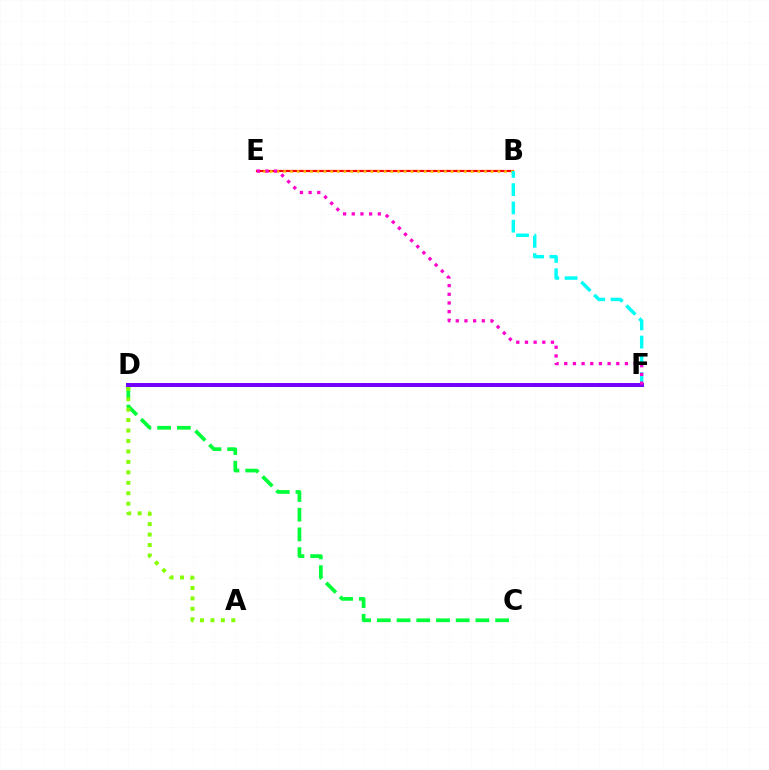{('D', 'F'): [{'color': '#004bff', 'line_style': 'dotted', 'thickness': 1.69}, {'color': '#7200ff', 'line_style': 'solid', 'thickness': 2.86}], ('C', 'D'): [{'color': '#00ff39', 'line_style': 'dashed', 'thickness': 2.68}], ('A', 'D'): [{'color': '#84ff00', 'line_style': 'dotted', 'thickness': 2.84}], ('B', 'E'): [{'color': '#ff0000', 'line_style': 'solid', 'thickness': 1.58}, {'color': '#ffbd00', 'line_style': 'dotted', 'thickness': 1.82}], ('B', 'F'): [{'color': '#00fff6', 'line_style': 'dashed', 'thickness': 2.48}], ('E', 'F'): [{'color': '#ff00cf', 'line_style': 'dotted', 'thickness': 2.36}]}